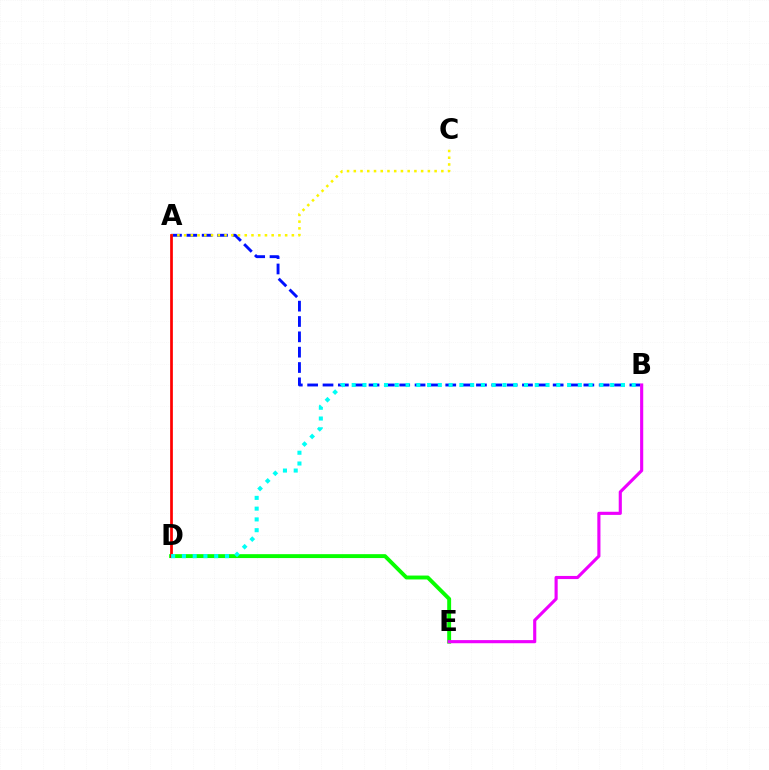{('A', 'B'): [{'color': '#0010ff', 'line_style': 'dashed', 'thickness': 2.08}], ('A', 'C'): [{'color': '#fcf500', 'line_style': 'dotted', 'thickness': 1.83}], ('D', 'E'): [{'color': '#08ff00', 'line_style': 'solid', 'thickness': 2.81}], ('A', 'D'): [{'color': '#ff0000', 'line_style': 'solid', 'thickness': 1.96}], ('B', 'E'): [{'color': '#ee00ff', 'line_style': 'solid', 'thickness': 2.25}], ('B', 'D'): [{'color': '#00fff6', 'line_style': 'dotted', 'thickness': 2.93}]}